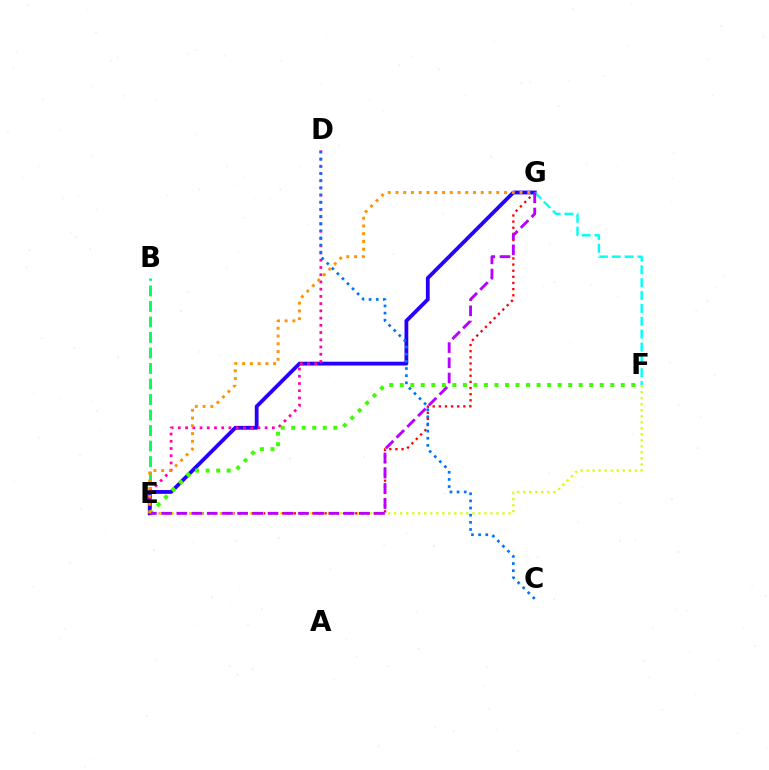{('E', 'G'): [{'color': '#ff0000', 'line_style': 'dotted', 'thickness': 1.67}, {'color': '#2500ff', 'line_style': 'solid', 'thickness': 2.74}, {'color': '#b900ff', 'line_style': 'dashed', 'thickness': 2.07}, {'color': '#ff9400', 'line_style': 'dotted', 'thickness': 2.11}], ('B', 'E'): [{'color': '#00ff5c', 'line_style': 'dashed', 'thickness': 2.11}], ('E', 'F'): [{'color': '#d1ff00', 'line_style': 'dotted', 'thickness': 1.64}, {'color': '#3dff00', 'line_style': 'dotted', 'thickness': 2.86}], ('D', 'E'): [{'color': '#ff00ac', 'line_style': 'dotted', 'thickness': 1.97}], ('C', 'D'): [{'color': '#0074ff', 'line_style': 'dotted', 'thickness': 1.94}], ('F', 'G'): [{'color': '#00fff6', 'line_style': 'dashed', 'thickness': 1.75}]}